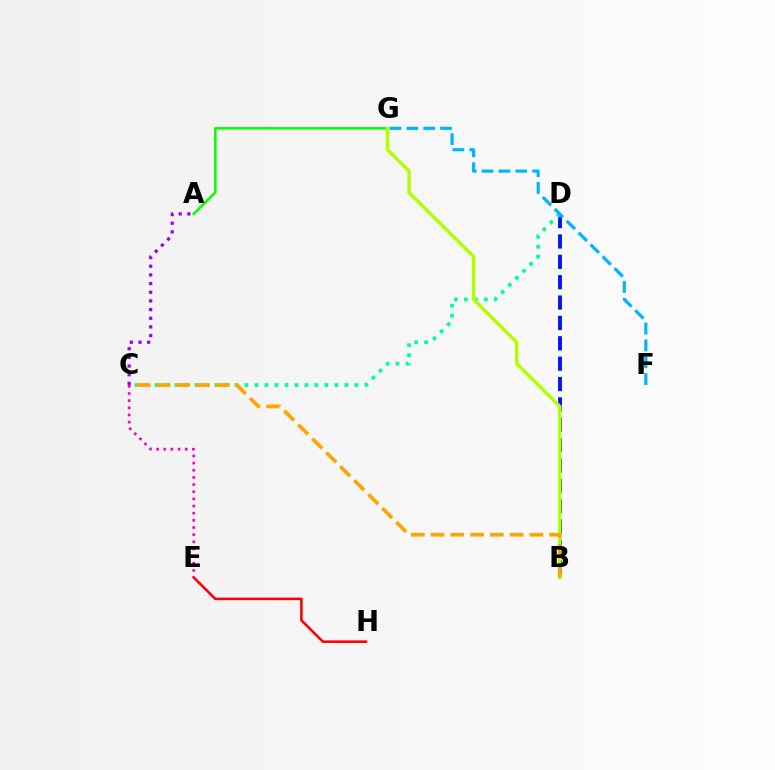{('B', 'D'): [{'color': '#0010ff', 'line_style': 'dashed', 'thickness': 2.77}], ('A', 'G'): [{'color': '#08ff00', 'line_style': 'solid', 'thickness': 1.85}], ('C', 'D'): [{'color': '#00ff9d', 'line_style': 'dotted', 'thickness': 2.71}], ('B', 'G'): [{'color': '#b3ff00', 'line_style': 'solid', 'thickness': 2.51}], ('B', 'C'): [{'color': '#ffa500', 'line_style': 'dashed', 'thickness': 2.68}], ('E', 'H'): [{'color': '#ff0000', 'line_style': 'solid', 'thickness': 1.84}], ('F', 'G'): [{'color': '#00b5ff', 'line_style': 'dashed', 'thickness': 2.29}], ('A', 'C'): [{'color': '#9b00ff', 'line_style': 'dotted', 'thickness': 2.35}], ('C', 'E'): [{'color': '#ff00bd', 'line_style': 'dotted', 'thickness': 1.94}]}